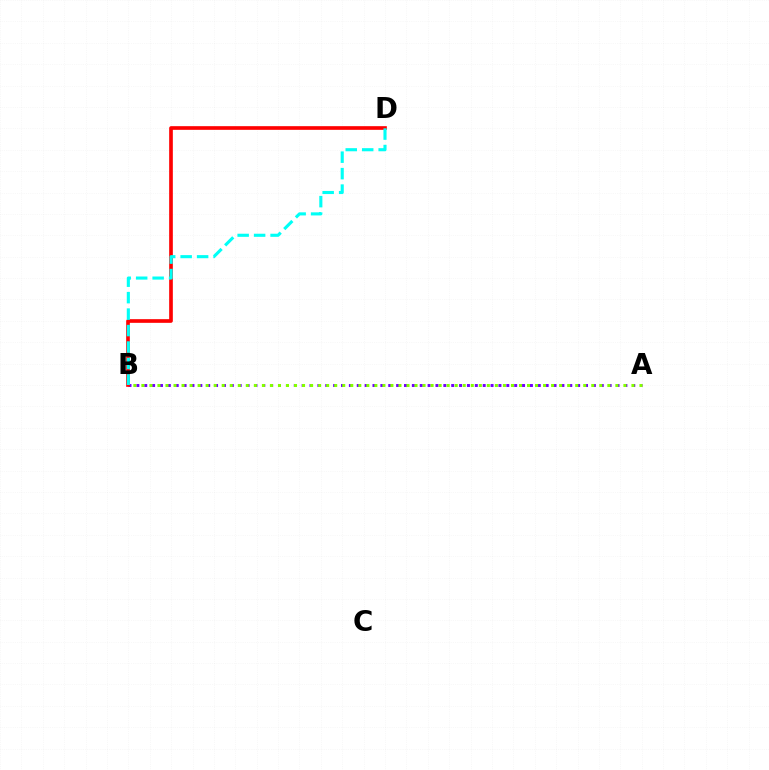{('A', 'B'): [{'color': '#7200ff', 'line_style': 'dotted', 'thickness': 2.14}, {'color': '#84ff00', 'line_style': 'dotted', 'thickness': 2.18}], ('B', 'D'): [{'color': '#ff0000', 'line_style': 'solid', 'thickness': 2.64}, {'color': '#00fff6', 'line_style': 'dashed', 'thickness': 2.24}]}